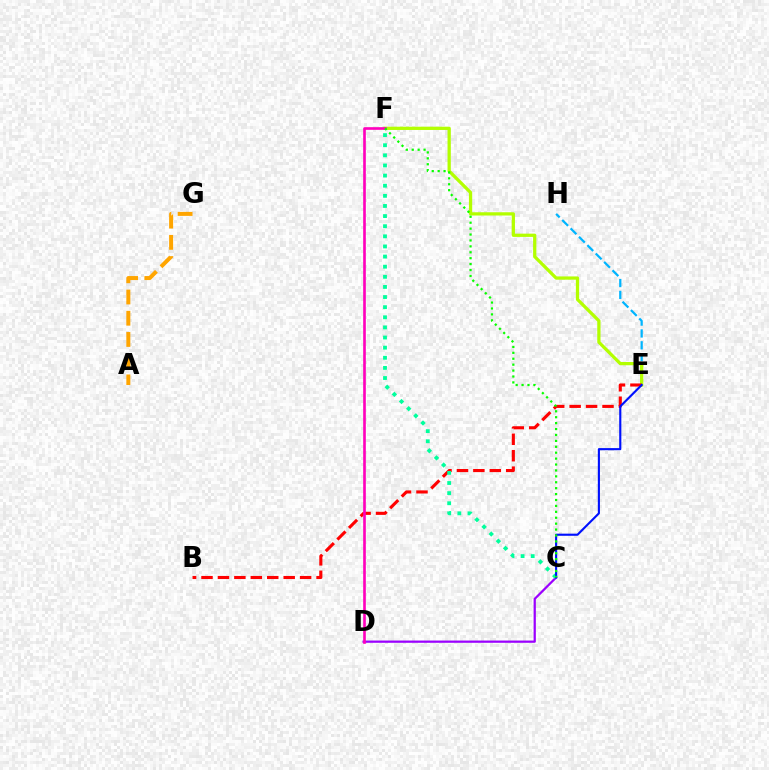{('E', 'H'): [{'color': '#00b5ff', 'line_style': 'dashed', 'thickness': 1.61}], ('E', 'F'): [{'color': '#b3ff00', 'line_style': 'solid', 'thickness': 2.35}], ('C', 'D'): [{'color': '#9b00ff', 'line_style': 'solid', 'thickness': 1.62}], ('B', 'E'): [{'color': '#ff0000', 'line_style': 'dashed', 'thickness': 2.23}], ('D', 'F'): [{'color': '#ff00bd', 'line_style': 'solid', 'thickness': 1.91}], ('C', 'F'): [{'color': '#00ff9d', 'line_style': 'dotted', 'thickness': 2.75}, {'color': '#08ff00', 'line_style': 'dotted', 'thickness': 1.61}], ('C', 'E'): [{'color': '#0010ff', 'line_style': 'solid', 'thickness': 1.53}], ('A', 'G'): [{'color': '#ffa500', 'line_style': 'dashed', 'thickness': 2.88}]}